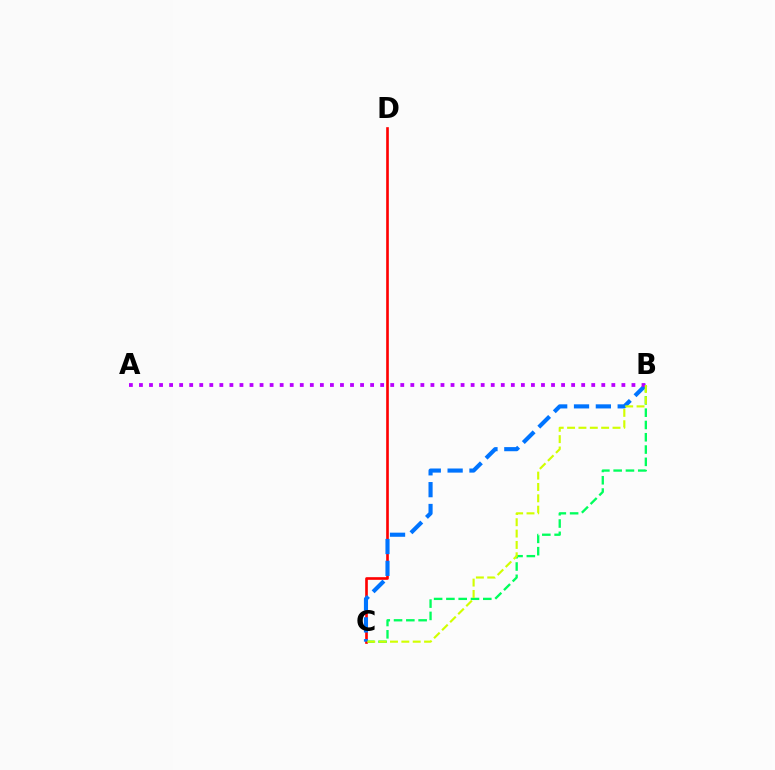{('B', 'C'): [{'color': '#00ff5c', 'line_style': 'dashed', 'thickness': 1.67}, {'color': '#0074ff', 'line_style': 'dashed', 'thickness': 2.97}, {'color': '#d1ff00', 'line_style': 'dashed', 'thickness': 1.54}], ('C', 'D'): [{'color': '#ff0000', 'line_style': 'solid', 'thickness': 1.9}], ('A', 'B'): [{'color': '#b900ff', 'line_style': 'dotted', 'thickness': 2.73}]}